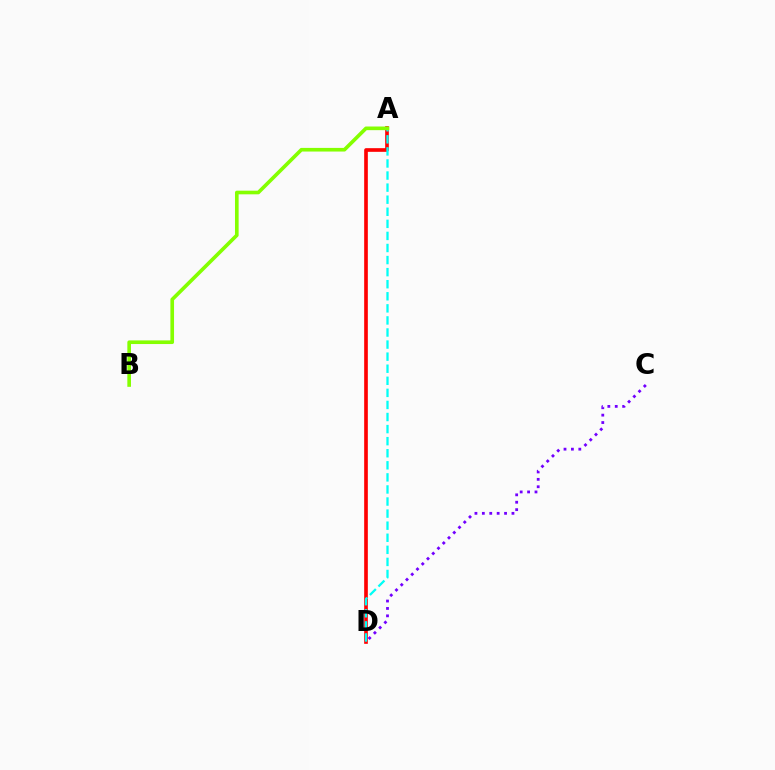{('A', 'D'): [{'color': '#ff0000', 'line_style': 'solid', 'thickness': 2.64}, {'color': '#00fff6', 'line_style': 'dashed', 'thickness': 1.64}], ('C', 'D'): [{'color': '#7200ff', 'line_style': 'dotted', 'thickness': 2.01}], ('A', 'B'): [{'color': '#84ff00', 'line_style': 'solid', 'thickness': 2.62}]}